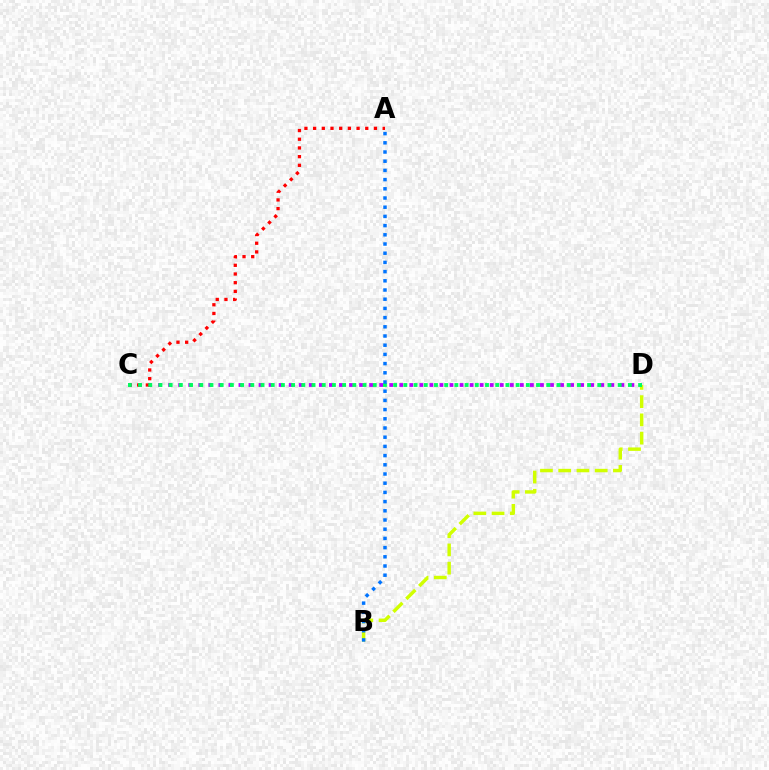{('B', 'D'): [{'color': '#d1ff00', 'line_style': 'dashed', 'thickness': 2.48}], ('C', 'D'): [{'color': '#b900ff', 'line_style': 'dotted', 'thickness': 2.73}, {'color': '#00ff5c', 'line_style': 'dotted', 'thickness': 2.77}], ('A', 'C'): [{'color': '#ff0000', 'line_style': 'dotted', 'thickness': 2.36}], ('A', 'B'): [{'color': '#0074ff', 'line_style': 'dotted', 'thickness': 2.5}]}